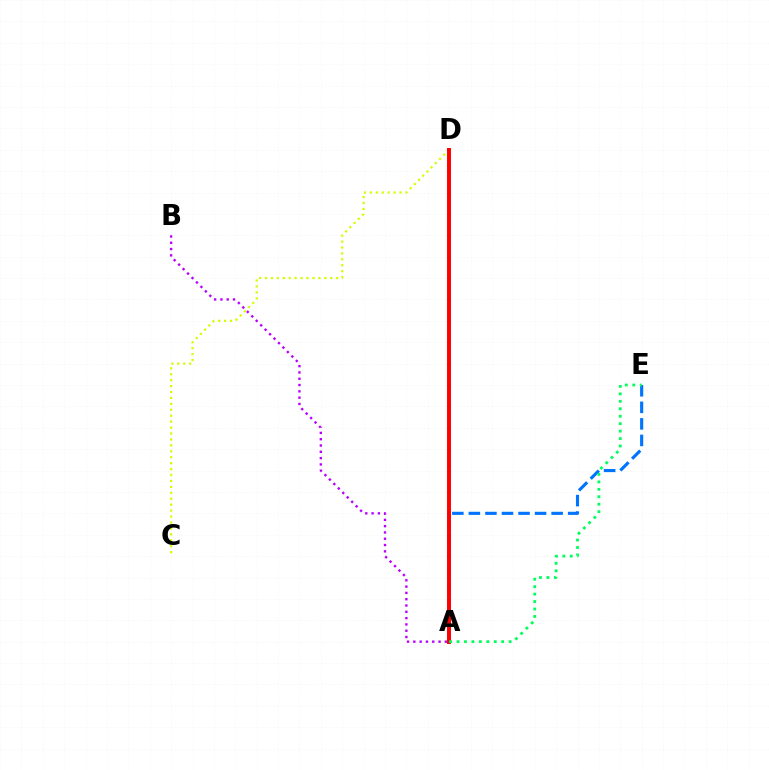{('C', 'D'): [{'color': '#d1ff00', 'line_style': 'dotted', 'thickness': 1.61}], ('A', 'B'): [{'color': '#b900ff', 'line_style': 'dotted', 'thickness': 1.71}], ('A', 'E'): [{'color': '#0074ff', 'line_style': 'dashed', 'thickness': 2.25}, {'color': '#00ff5c', 'line_style': 'dotted', 'thickness': 2.02}], ('A', 'D'): [{'color': '#ff0000', 'line_style': 'solid', 'thickness': 2.85}]}